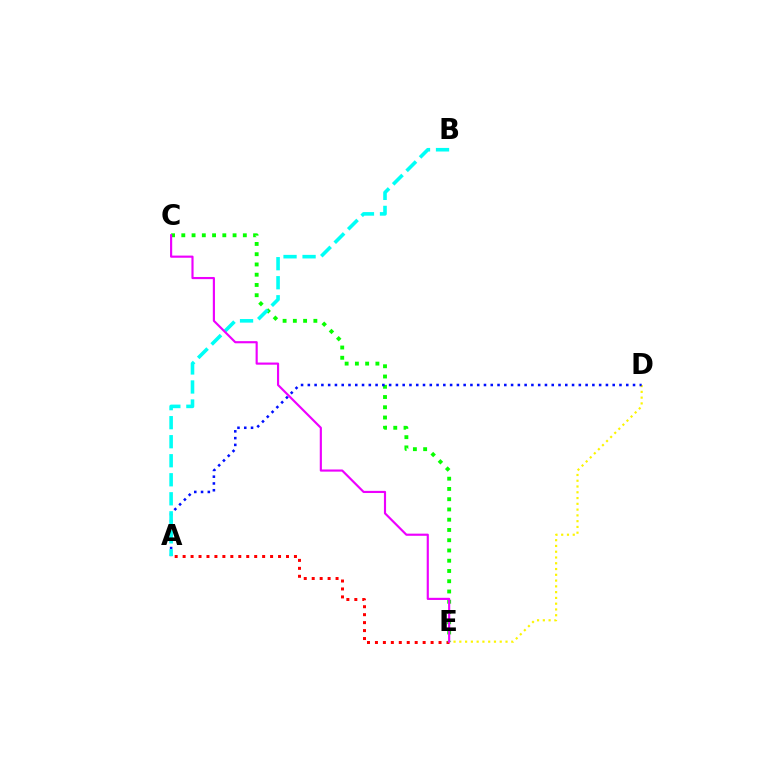{('A', 'E'): [{'color': '#ff0000', 'line_style': 'dotted', 'thickness': 2.16}], ('C', 'E'): [{'color': '#08ff00', 'line_style': 'dotted', 'thickness': 2.79}, {'color': '#ee00ff', 'line_style': 'solid', 'thickness': 1.55}], ('D', 'E'): [{'color': '#fcf500', 'line_style': 'dotted', 'thickness': 1.57}], ('A', 'D'): [{'color': '#0010ff', 'line_style': 'dotted', 'thickness': 1.84}], ('A', 'B'): [{'color': '#00fff6', 'line_style': 'dashed', 'thickness': 2.58}]}